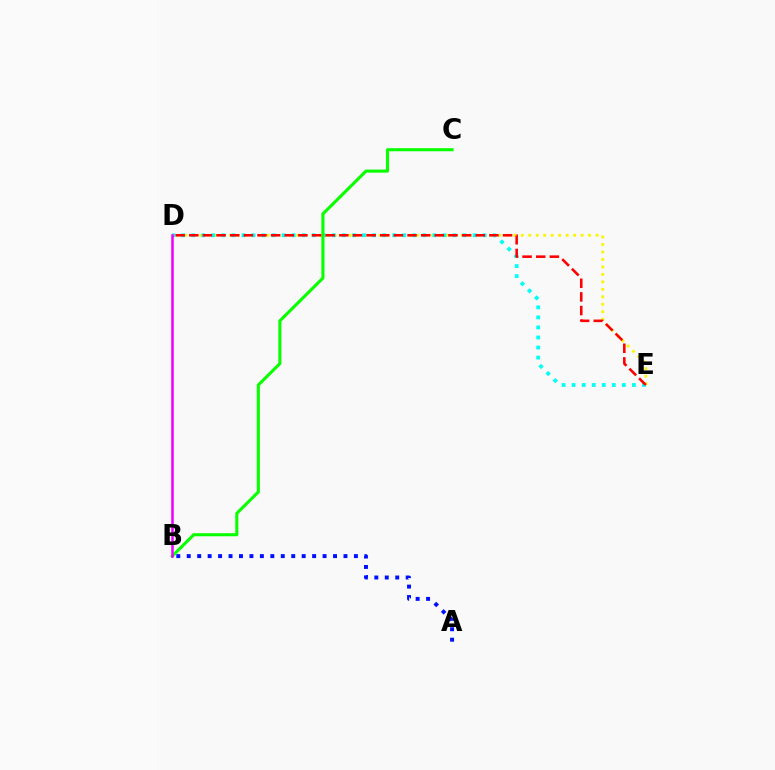{('D', 'E'): [{'color': '#fcf500', 'line_style': 'dotted', 'thickness': 2.03}, {'color': '#00fff6', 'line_style': 'dotted', 'thickness': 2.73}, {'color': '#ff0000', 'line_style': 'dashed', 'thickness': 1.85}], ('B', 'C'): [{'color': '#08ff00', 'line_style': 'solid', 'thickness': 2.21}], ('A', 'B'): [{'color': '#0010ff', 'line_style': 'dotted', 'thickness': 2.84}], ('B', 'D'): [{'color': '#ee00ff', 'line_style': 'solid', 'thickness': 1.8}]}